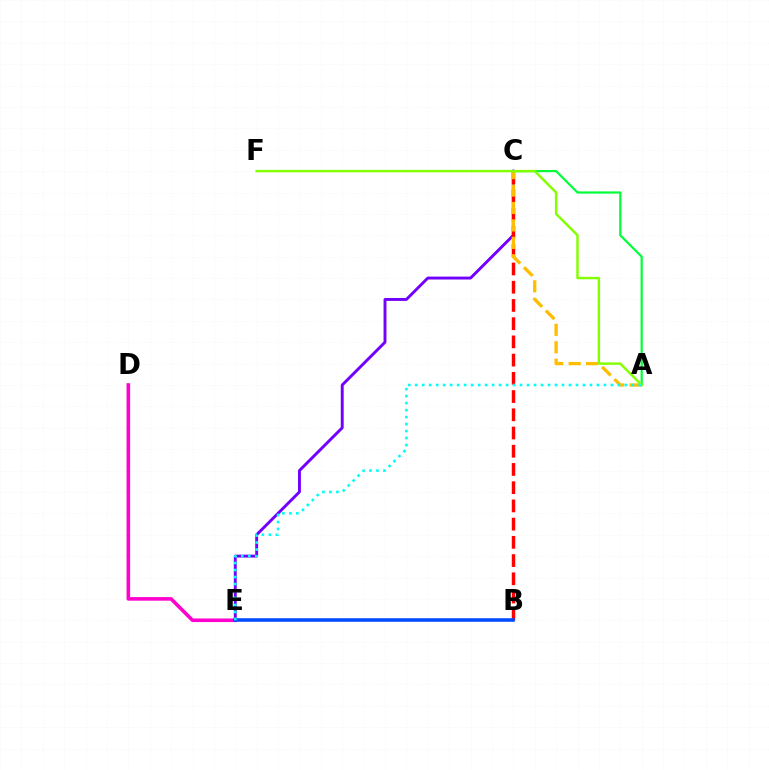{('D', 'E'): [{'color': '#ff00cf', 'line_style': 'solid', 'thickness': 2.58}], ('C', 'E'): [{'color': '#7200ff', 'line_style': 'solid', 'thickness': 2.1}], ('B', 'C'): [{'color': '#ff0000', 'line_style': 'dashed', 'thickness': 2.48}], ('A', 'C'): [{'color': '#ffbd00', 'line_style': 'dashed', 'thickness': 2.37}, {'color': '#00ff39', 'line_style': 'solid', 'thickness': 1.59}], ('A', 'F'): [{'color': '#84ff00', 'line_style': 'solid', 'thickness': 1.76}], ('B', 'E'): [{'color': '#004bff', 'line_style': 'solid', 'thickness': 2.57}], ('A', 'E'): [{'color': '#00fff6', 'line_style': 'dotted', 'thickness': 1.9}]}